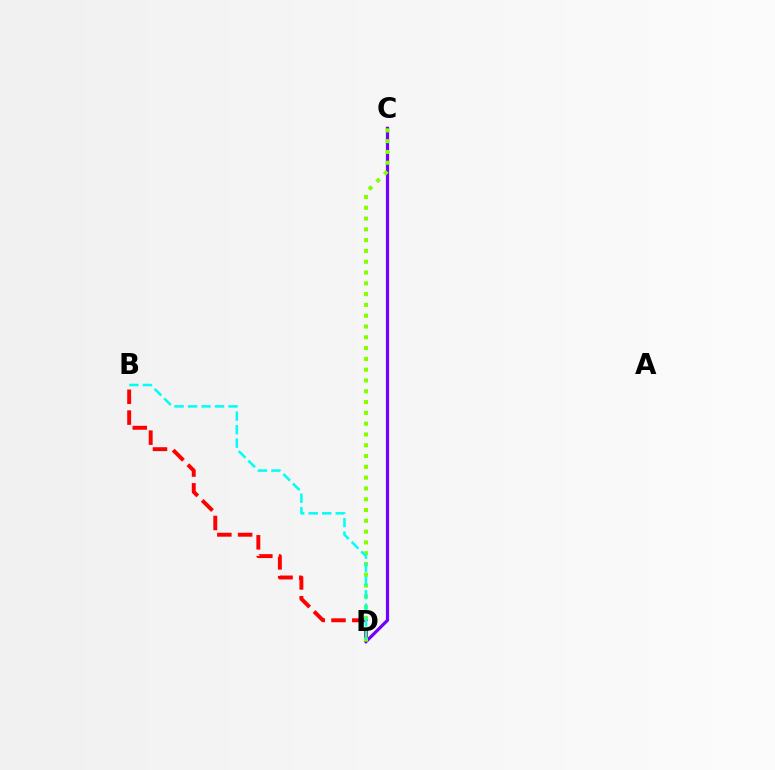{('B', 'D'): [{'color': '#ff0000', 'line_style': 'dashed', 'thickness': 2.83}, {'color': '#00fff6', 'line_style': 'dashed', 'thickness': 1.83}], ('C', 'D'): [{'color': '#7200ff', 'line_style': 'solid', 'thickness': 2.29}, {'color': '#84ff00', 'line_style': 'dotted', 'thickness': 2.93}]}